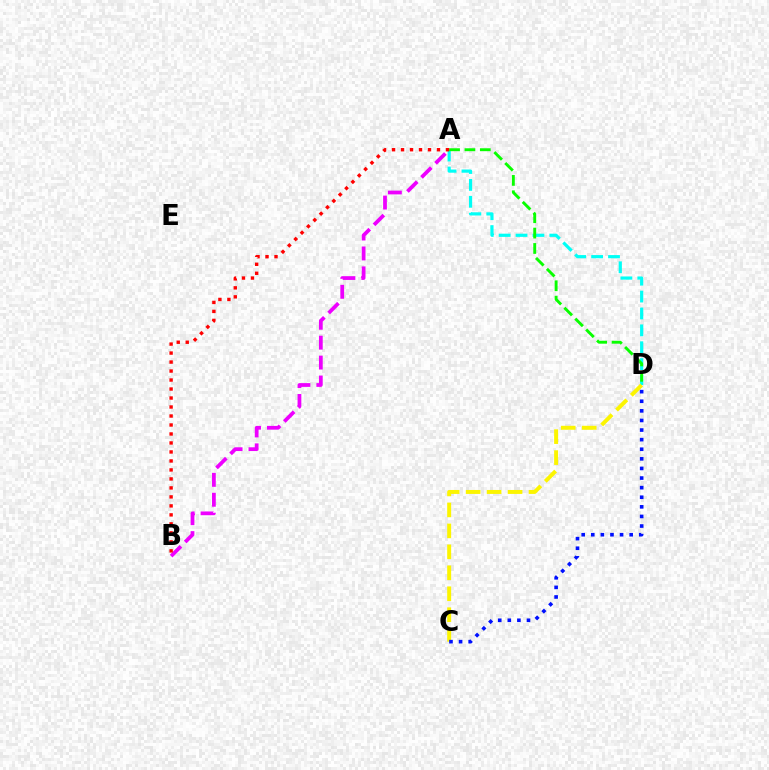{('A', 'D'): [{'color': '#00fff6', 'line_style': 'dashed', 'thickness': 2.29}, {'color': '#08ff00', 'line_style': 'dashed', 'thickness': 2.09}], ('C', 'D'): [{'color': '#fcf500', 'line_style': 'dashed', 'thickness': 2.85}, {'color': '#0010ff', 'line_style': 'dotted', 'thickness': 2.61}], ('A', 'B'): [{'color': '#ee00ff', 'line_style': 'dashed', 'thickness': 2.71}, {'color': '#ff0000', 'line_style': 'dotted', 'thickness': 2.44}]}